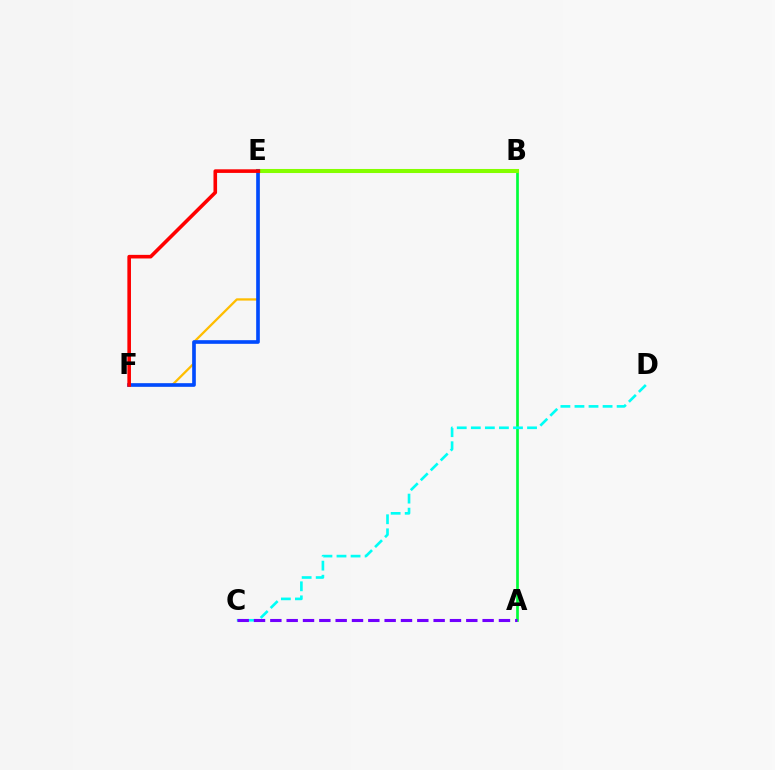{('E', 'F'): [{'color': '#ffbd00', 'line_style': 'solid', 'thickness': 1.64}, {'color': '#004bff', 'line_style': 'solid', 'thickness': 2.63}, {'color': '#ff0000', 'line_style': 'solid', 'thickness': 2.6}], ('B', 'E'): [{'color': '#ff00cf', 'line_style': 'solid', 'thickness': 1.74}, {'color': '#84ff00', 'line_style': 'solid', 'thickness': 2.92}], ('A', 'B'): [{'color': '#00ff39', 'line_style': 'solid', 'thickness': 1.94}], ('C', 'D'): [{'color': '#00fff6', 'line_style': 'dashed', 'thickness': 1.91}], ('A', 'C'): [{'color': '#7200ff', 'line_style': 'dashed', 'thickness': 2.22}]}